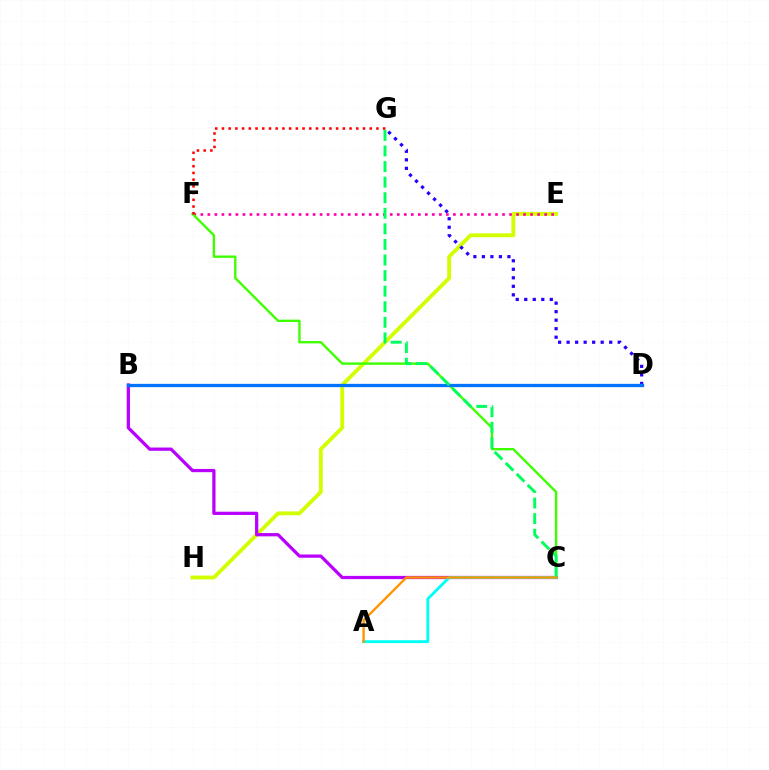{('E', 'H'): [{'color': '#d1ff00', 'line_style': 'solid', 'thickness': 2.77}], ('B', 'C'): [{'color': '#b900ff', 'line_style': 'solid', 'thickness': 2.34}], ('D', 'G'): [{'color': '#2500ff', 'line_style': 'dotted', 'thickness': 2.31}], ('E', 'F'): [{'color': '#ff00ac', 'line_style': 'dotted', 'thickness': 1.91}], ('A', 'C'): [{'color': '#00fff6', 'line_style': 'solid', 'thickness': 2.07}, {'color': '#ff9400', 'line_style': 'solid', 'thickness': 1.69}], ('C', 'F'): [{'color': '#3dff00', 'line_style': 'solid', 'thickness': 1.71}], ('B', 'D'): [{'color': '#0074ff', 'line_style': 'solid', 'thickness': 2.36}], ('C', 'G'): [{'color': '#00ff5c', 'line_style': 'dashed', 'thickness': 2.12}], ('F', 'G'): [{'color': '#ff0000', 'line_style': 'dotted', 'thickness': 1.82}]}